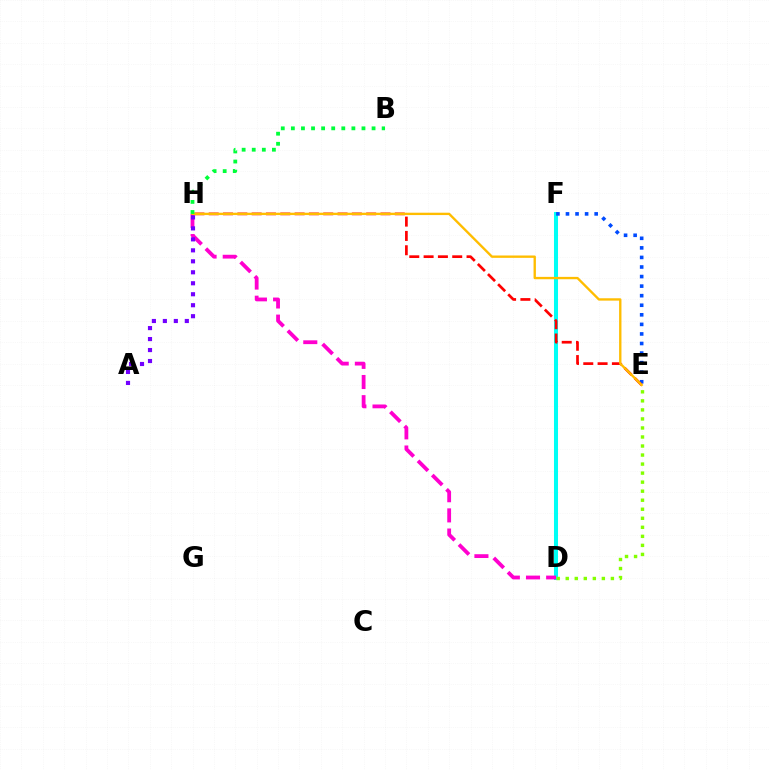{('D', 'F'): [{'color': '#00fff6', 'line_style': 'solid', 'thickness': 2.9}], ('E', 'F'): [{'color': '#004bff', 'line_style': 'dotted', 'thickness': 2.6}], ('D', 'H'): [{'color': '#ff00cf', 'line_style': 'dashed', 'thickness': 2.74}], ('D', 'E'): [{'color': '#84ff00', 'line_style': 'dotted', 'thickness': 2.45}], ('E', 'H'): [{'color': '#ff0000', 'line_style': 'dashed', 'thickness': 1.94}, {'color': '#ffbd00', 'line_style': 'solid', 'thickness': 1.7}], ('B', 'H'): [{'color': '#00ff39', 'line_style': 'dotted', 'thickness': 2.74}], ('A', 'H'): [{'color': '#7200ff', 'line_style': 'dotted', 'thickness': 2.98}]}